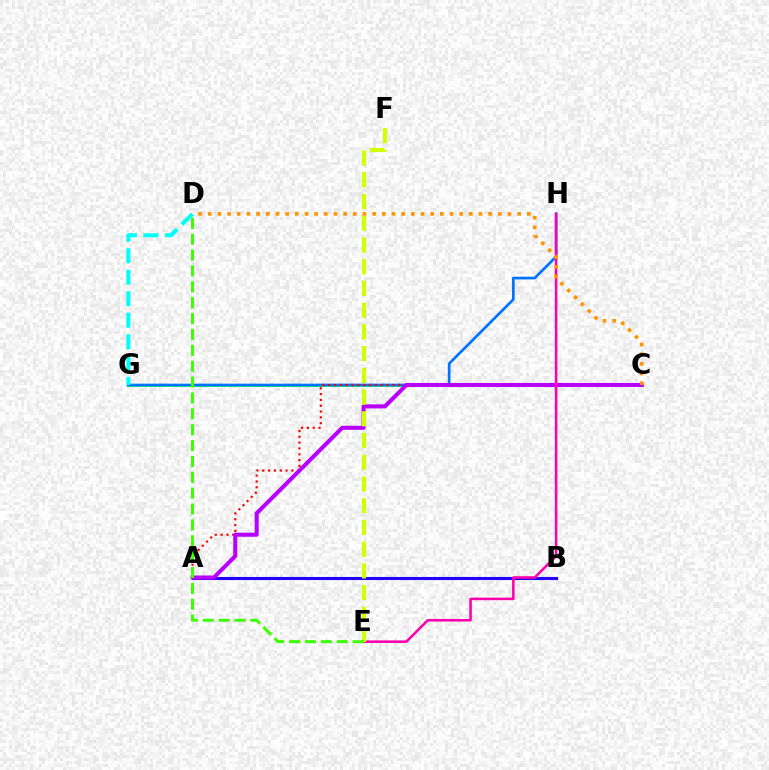{('A', 'B'): [{'color': '#2500ff', 'line_style': 'solid', 'thickness': 2.22}], ('C', 'G'): [{'color': '#00ff5c', 'line_style': 'solid', 'thickness': 2.0}], ('G', 'H'): [{'color': '#0074ff', 'line_style': 'solid', 'thickness': 1.94}], ('A', 'C'): [{'color': '#ff0000', 'line_style': 'dotted', 'thickness': 1.58}, {'color': '#b900ff', 'line_style': 'solid', 'thickness': 2.92}], ('D', 'G'): [{'color': '#00fff6', 'line_style': 'dashed', 'thickness': 2.92}], ('E', 'H'): [{'color': '#ff00ac', 'line_style': 'solid', 'thickness': 1.84}], ('E', 'F'): [{'color': '#d1ff00', 'line_style': 'dashed', 'thickness': 2.95}], ('D', 'E'): [{'color': '#3dff00', 'line_style': 'dashed', 'thickness': 2.16}], ('C', 'D'): [{'color': '#ff9400', 'line_style': 'dotted', 'thickness': 2.63}]}